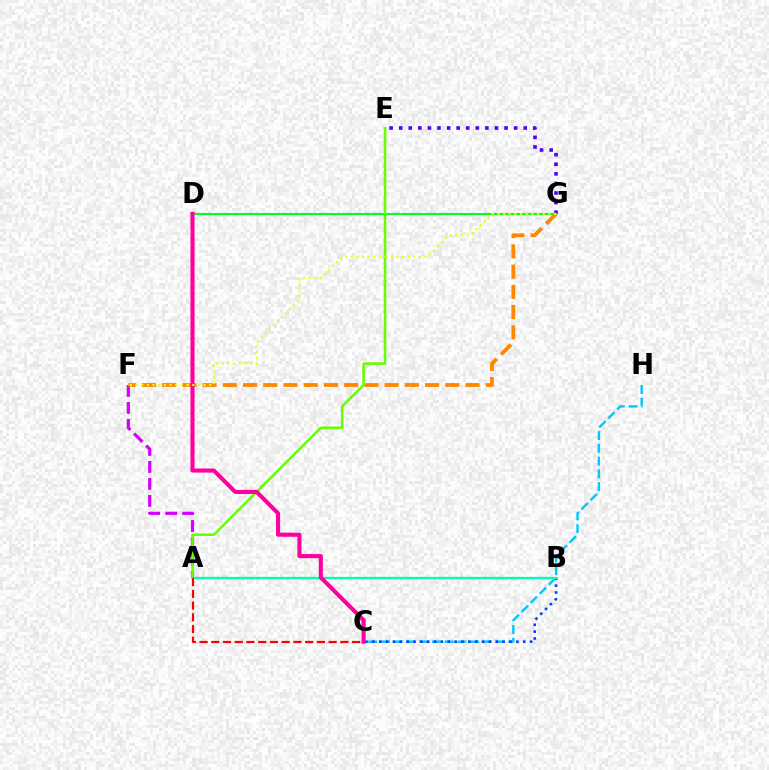{('E', 'G'): [{'color': '#4f00ff', 'line_style': 'dotted', 'thickness': 2.6}], ('C', 'H'): [{'color': '#00c7ff', 'line_style': 'dashed', 'thickness': 1.73}], ('D', 'G'): [{'color': '#00ff27', 'line_style': 'solid', 'thickness': 1.51}], ('A', 'F'): [{'color': '#d600ff', 'line_style': 'dashed', 'thickness': 2.31}], ('F', 'G'): [{'color': '#ff8800', 'line_style': 'dashed', 'thickness': 2.75}, {'color': '#eeff00', 'line_style': 'dotted', 'thickness': 1.54}], ('A', 'E'): [{'color': '#66ff00', 'line_style': 'solid', 'thickness': 1.85}], ('B', 'C'): [{'color': '#003fff', 'line_style': 'dotted', 'thickness': 1.86}], ('A', 'B'): [{'color': '#00ffaf', 'line_style': 'solid', 'thickness': 1.65}], ('A', 'C'): [{'color': '#ff0000', 'line_style': 'dashed', 'thickness': 1.59}], ('C', 'D'): [{'color': '#ff00a0', 'line_style': 'solid', 'thickness': 2.94}]}